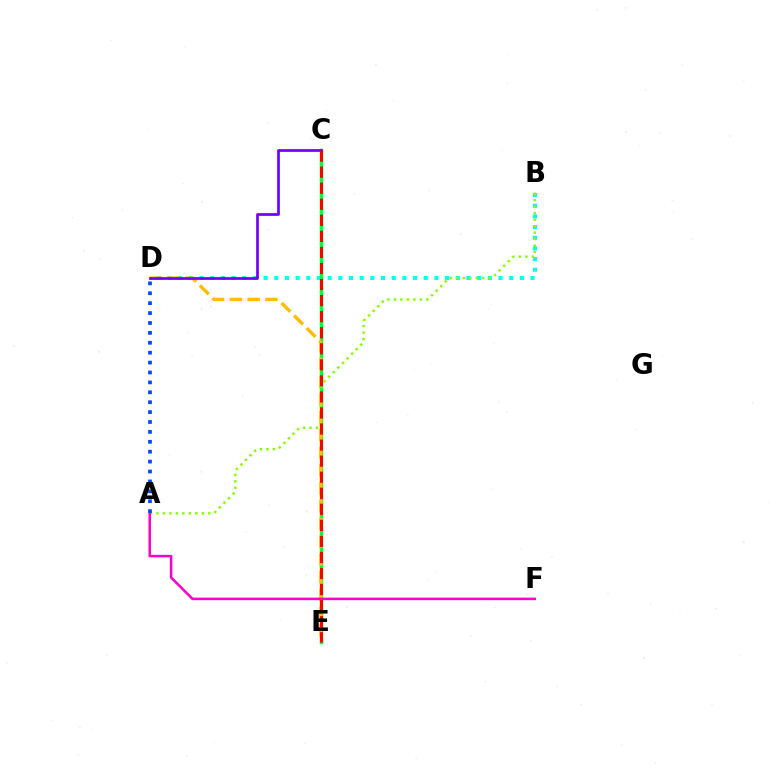{('B', 'D'): [{'color': '#00fff6', 'line_style': 'dotted', 'thickness': 2.9}], ('C', 'E'): [{'color': '#00ff39', 'line_style': 'solid', 'thickness': 2.51}, {'color': '#ff0000', 'line_style': 'dashed', 'thickness': 2.18}], ('D', 'E'): [{'color': '#ffbd00', 'line_style': 'dashed', 'thickness': 2.41}], ('A', 'B'): [{'color': '#84ff00', 'line_style': 'dotted', 'thickness': 1.76}], ('A', 'F'): [{'color': '#ff00cf', 'line_style': 'solid', 'thickness': 1.82}], ('C', 'D'): [{'color': '#7200ff', 'line_style': 'solid', 'thickness': 1.96}], ('A', 'D'): [{'color': '#004bff', 'line_style': 'dotted', 'thickness': 2.69}]}